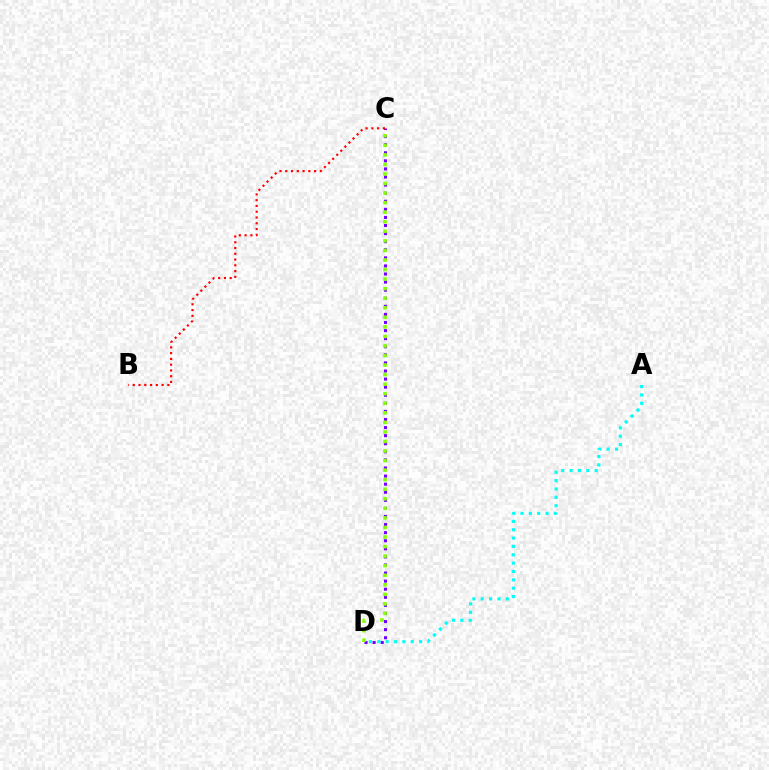{('C', 'D'): [{'color': '#7200ff', 'line_style': 'dotted', 'thickness': 2.2}, {'color': '#84ff00', 'line_style': 'dotted', 'thickness': 2.6}], ('A', 'D'): [{'color': '#00fff6', 'line_style': 'dotted', 'thickness': 2.27}], ('B', 'C'): [{'color': '#ff0000', 'line_style': 'dotted', 'thickness': 1.57}]}